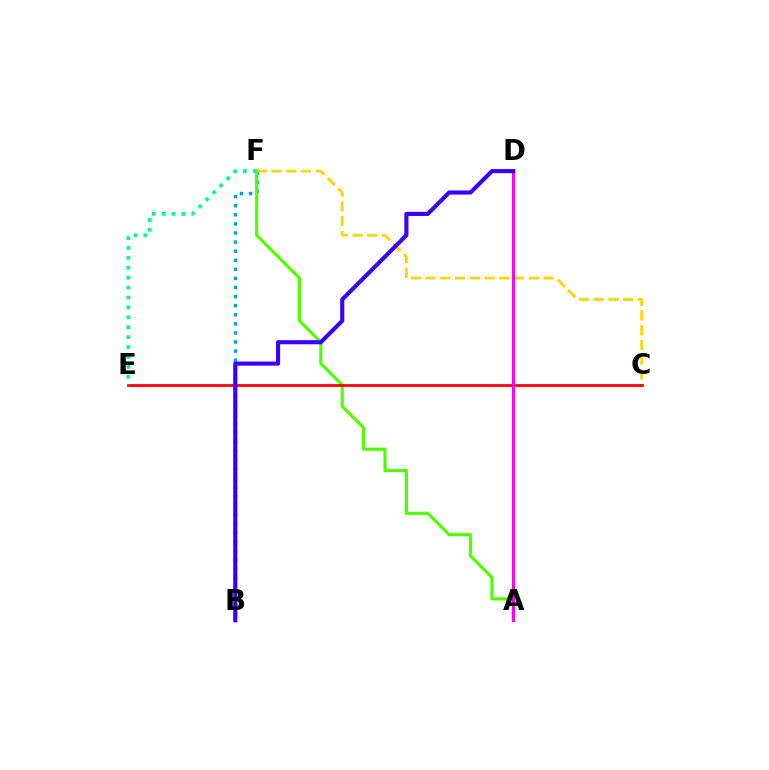{('B', 'F'): [{'color': '#009eff', 'line_style': 'dotted', 'thickness': 2.47}], ('C', 'F'): [{'color': '#ffd500', 'line_style': 'dashed', 'thickness': 2.0}], ('A', 'F'): [{'color': '#4fff00', 'line_style': 'solid', 'thickness': 2.28}], ('C', 'E'): [{'color': '#ff0000', 'line_style': 'solid', 'thickness': 1.97}], ('A', 'D'): [{'color': '#ff00ed', 'line_style': 'solid', 'thickness': 2.16}], ('B', 'D'): [{'color': '#3700ff', 'line_style': 'solid', 'thickness': 2.96}], ('E', 'F'): [{'color': '#00ff86', 'line_style': 'dotted', 'thickness': 2.69}]}